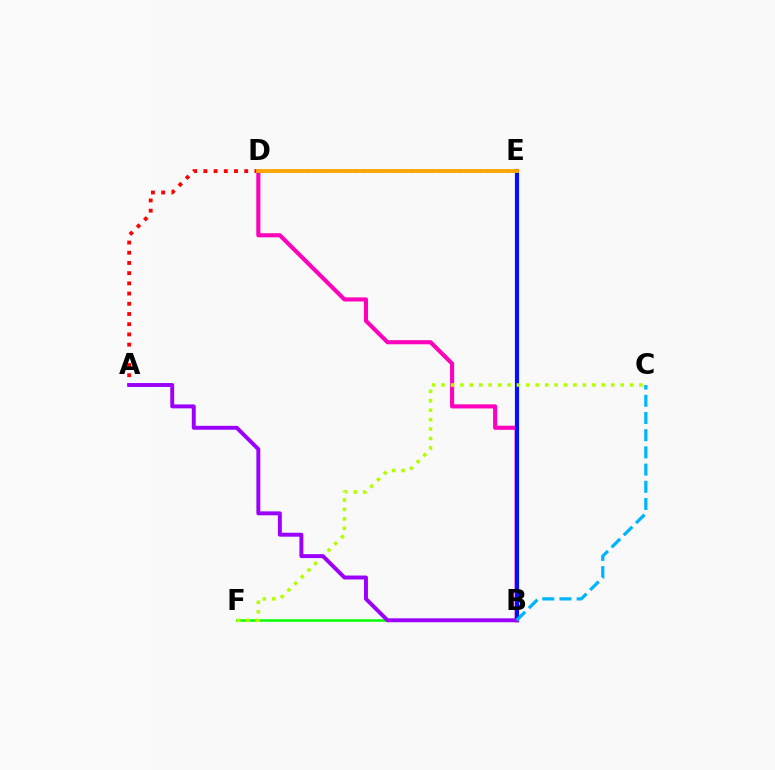{('B', 'D'): [{'color': '#ff00bd', 'line_style': 'solid', 'thickness': 2.95}], ('A', 'D'): [{'color': '#ff0000', 'line_style': 'dotted', 'thickness': 2.77}], ('B', 'F'): [{'color': '#08ff00', 'line_style': 'solid', 'thickness': 1.82}], ('B', 'E'): [{'color': '#0010ff', 'line_style': 'solid', 'thickness': 2.99}], ('C', 'F'): [{'color': '#b3ff00', 'line_style': 'dotted', 'thickness': 2.56}], ('D', 'E'): [{'color': '#00ff9d', 'line_style': 'dotted', 'thickness': 2.59}, {'color': '#ffa500', 'line_style': 'solid', 'thickness': 2.77}], ('A', 'B'): [{'color': '#9b00ff', 'line_style': 'solid', 'thickness': 2.83}], ('B', 'C'): [{'color': '#00b5ff', 'line_style': 'dashed', 'thickness': 2.34}]}